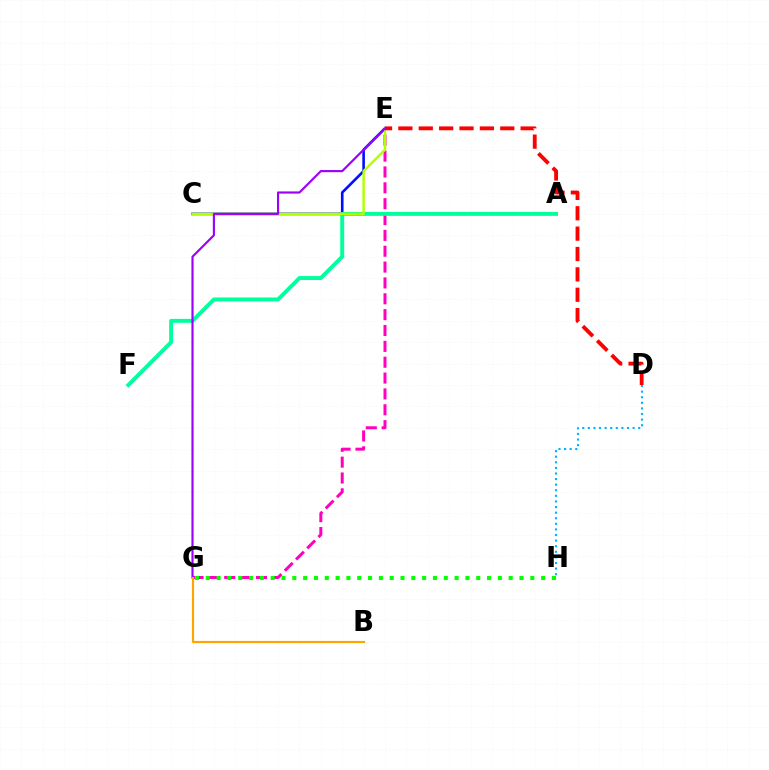{('E', 'G'): [{'color': '#ff00bd', 'line_style': 'dashed', 'thickness': 2.15}, {'color': '#9b00ff', 'line_style': 'solid', 'thickness': 1.55}], ('C', 'E'): [{'color': '#0010ff', 'line_style': 'solid', 'thickness': 1.89}, {'color': '#b3ff00', 'line_style': 'solid', 'thickness': 1.77}], ('A', 'F'): [{'color': '#00ff9d', 'line_style': 'solid', 'thickness': 2.82}], ('D', 'E'): [{'color': '#ff0000', 'line_style': 'dashed', 'thickness': 2.77}], ('B', 'G'): [{'color': '#ffa500', 'line_style': 'solid', 'thickness': 1.56}], ('G', 'H'): [{'color': '#08ff00', 'line_style': 'dotted', 'thickness': 2.94}], ('D', 'H'): [{'color': '#00b5ff', 'line_style': 'dotted', 'thickness': 1.52}]}